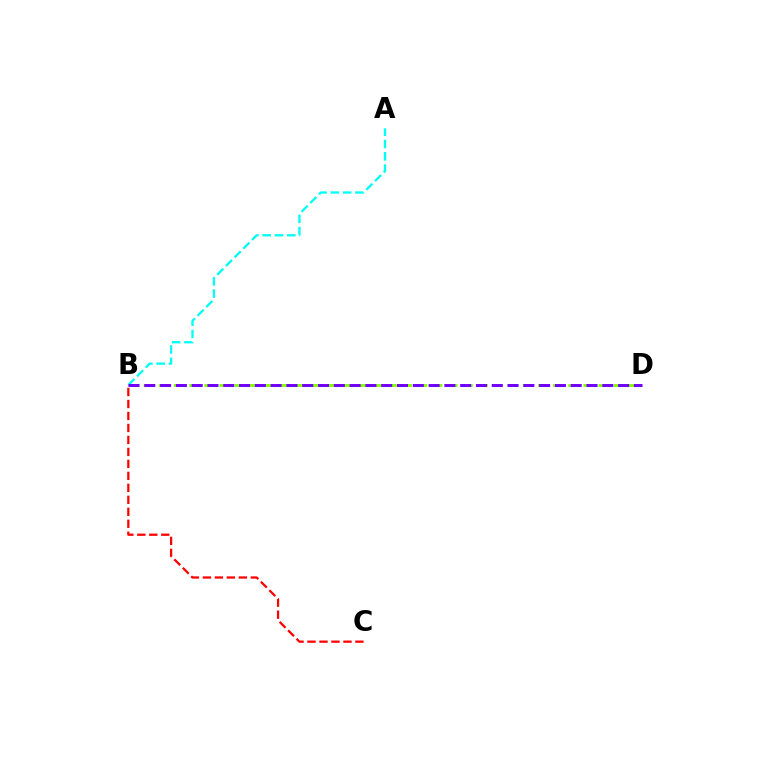{('B', 'C'): [{'color': '#ff0000', 'line_style': 'dashed', 'thickness': 1.63}], ('B', 'D'): [{'color': '#84ff00', 'line_style': 'dashed', 'thickness': 2.06}, {'color': '#7200ff', 'line_style': 'dashed', 'thickness': 2.15}], ('A', 'B'): [{'color': '#00fff6', 'line_style': 'dashed', 'thickness': 1.67}]}